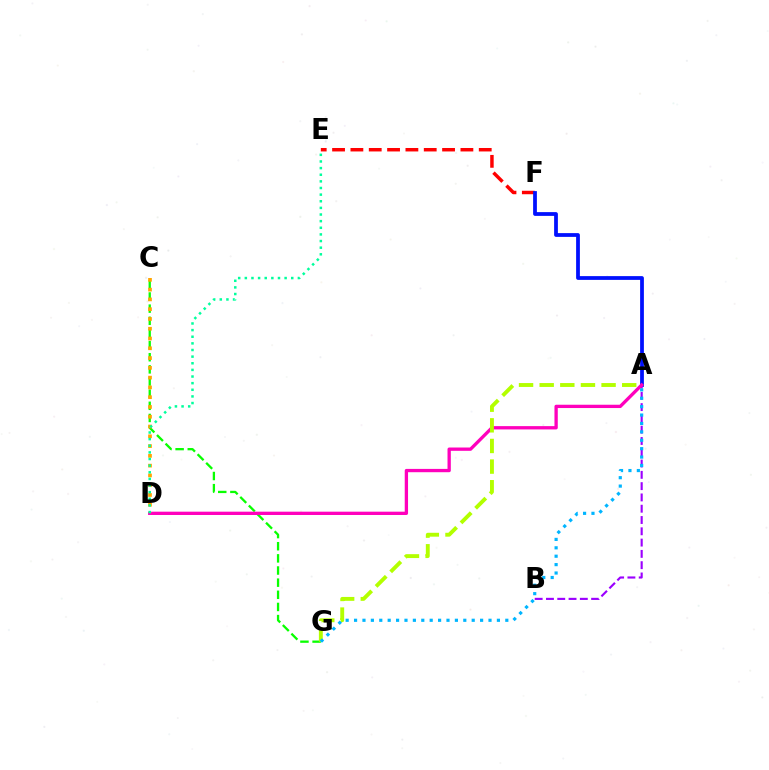{('E', 'F'): [{'color': '#ff0000', 'line_style': 'dashed', 'thickness': 2.49}], ('A', 'F'): [{'color': '#0010ff', 'line_style': 'solid', 'thickness': 2.71}], ('C', 'G'): [{'color': '#08ff00', 'line_style': 'dashed', 'thickness': 1.65}], ('A', 'B'): [{'color': '#9b00ff', 'line_style': 'dashed', 'thickness': 1.53}], ('A', 'D'): [{'color': '#ff00bd', 'line_style': 'solid', 'thickness': 2.38}], ('A', 'G'): [{'color': '#b3ff00', 'line_style': 'dashed', 'thickness': 2.8}, {'color': '#00b5ff', 'line_style': 'dotted', 'thickness': 2.28}], ('C', 'D'): [{'color': '#ffa500', 'line_style': 'dotted', 'thickness': 2.66}], ('D', 'E'): [{'color': '#00ff9d', 'line_style': 'dotted', 'thickness': 1.8}]}